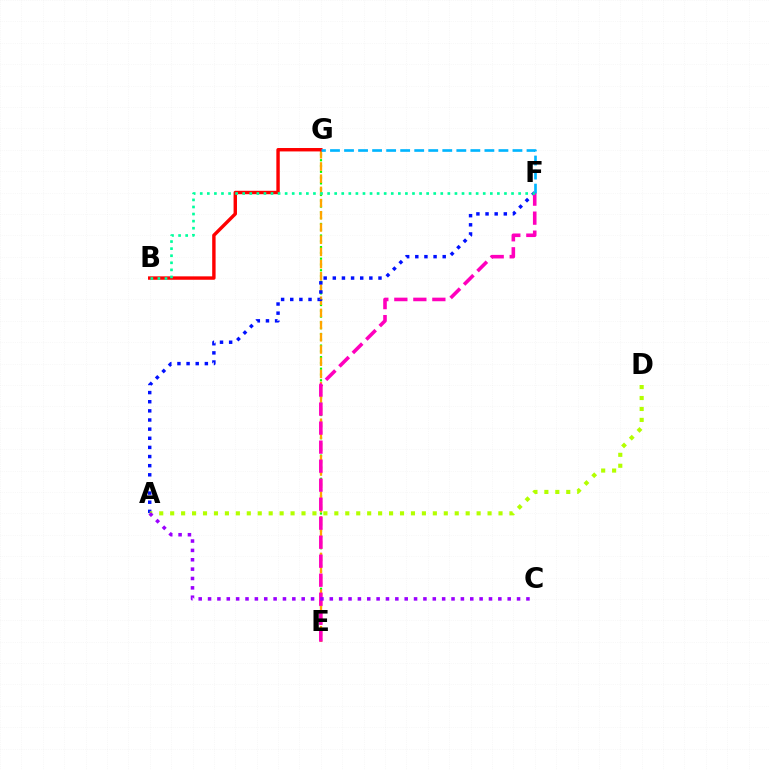{('E', 'G'): [{'color': '#08ff00', 'line_style': 'dotted', 'thickness': 1.57}, {'color': '#ffa500', 'line_style': 'dashed', 'thickness': 1.66}], ('B', 'G'): [{'color': '#ff0000', 'line_style': 'solid', 'thickness': 2.46}], ('A', 'F'): [{'color': '#0010ff', 'line_style': 'dotted', 'thickness': 2.48}], ('A', 'D'): [{'color': '#b3ff00', 'line_style': 'dotted', 'thickness': 2.97}], ('E', 'F'): [{'color': '#ff00bd', 'line_style': 'dashed', 'thickness': 2.58}], ('B', 'F'): [{'color': '#00ff9d', 'line_style': 'dotted', 'thickness': 1.92}], ('F', 'G'): [{'color': '#00b5ff', 'line_style': 'dashed', 'thickness': 1.91}], ('A', 'C'): [{'color': '#9b00ff', 'line_style': 'dotted', 'thickness': 2.54}]}